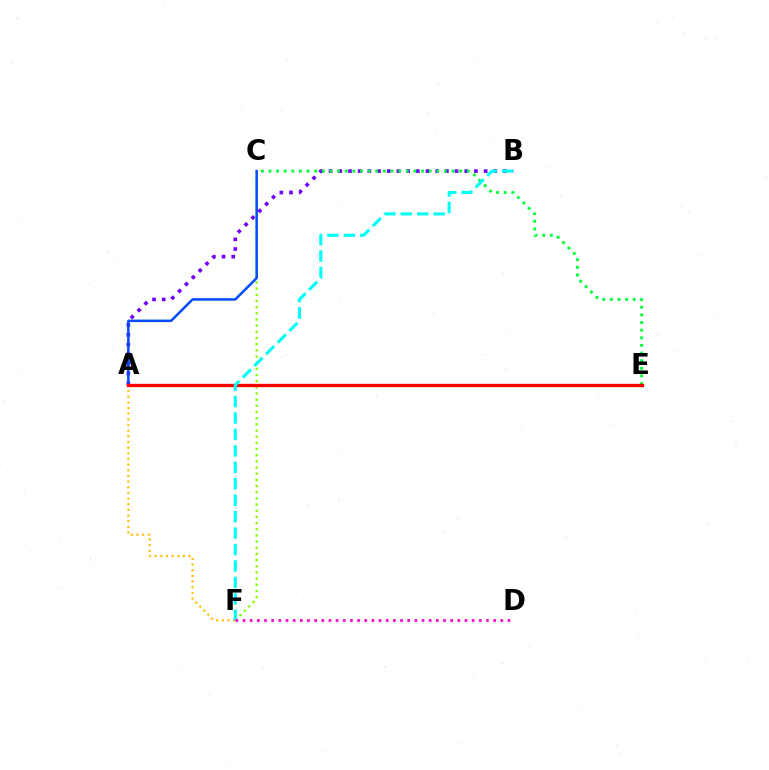{('A', 'F'): [{'color': '#ffbd00', 'line_style': 'dotted', 'thickness': 1.54}], ('A', 'B'): [{'color': '#7200ff', 'line_style': 'dotted', 'thickness': 2.63}], ('C', 'F'): [{'color': '#84ff00', 'line_style': 'dotted', 'thickness': 1.68}], ('C', 'E'): [{'color': '#00ff39', 'line_style': 'dotted', 'thickness': 2.07}], ('A', 'C'): [{'color': '#004bff', 'line_style': 'solid', 'thickness': 1.8}], ('A', 'E'): [{'color': '#ff0000', 'line_style': 'solid', 'thickness': 2.4}], ('B', 'F'): [{'color': '#00fff6', 'line_style': 'dashed', 'thickness': 2.23}], ('D', 'F'): [{'color': '#ff00cf', 'line_style': 'dotted', 'thickness': 1.95}]}